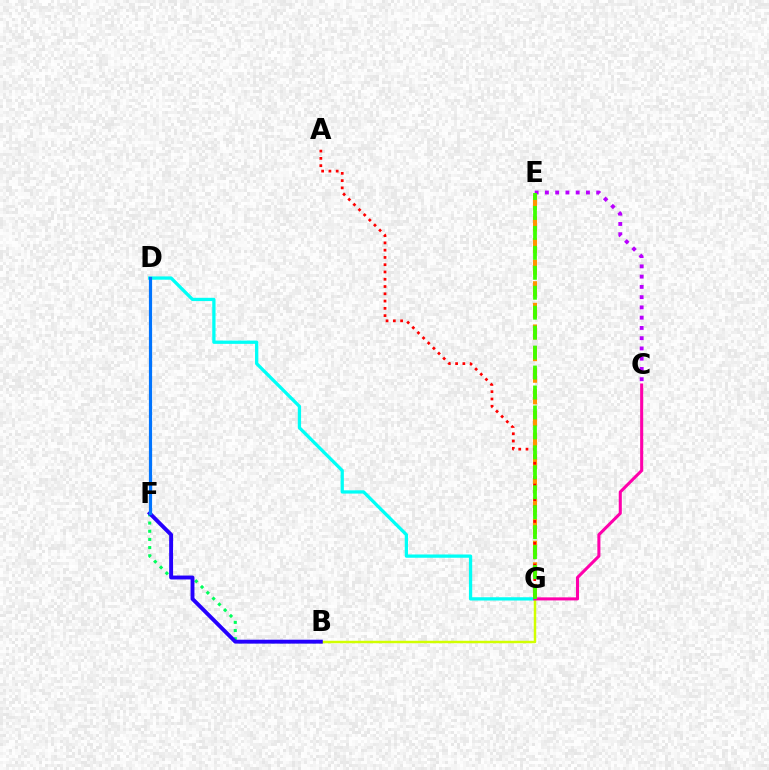{('D', 'G'): [{'color': '#00fff6', 'line_style': 'solid', 'thickness': 2.36}], ('B', 'G'): [{'color': '#d1ff00', 'line_style': 'solid', 'thickness': 1.78}], ('E', 'G'): [{'color': '#ff9400', 'line_style': 'dashed', 'thickness': 2.94}, {'color': '#3dff00', 'line_style': 'dashed', 'thickness': 2.71}], ('B', 'F'): [{'color': '#00ff5c', 'line_style': 'dotted', 'thickness': 2.22}, {'color': '#2500ff', 'line_style': 'solid', 'thickness': 2.81}], ('A', 'G'): [{'color': '#ff0000', 'line_style': 'dotted', 'thickness': 1.98}], ('C', 'G'): [{'color': '#ff00ac', 'line_style': 'solid', 'thickness': 2.2}], ('C', 'E'): [{'color': '#b900ff', 'line_style': 'dotted', 'thickness': 2.79}], ('D', 'F'): [{'color': '#0074ff', 'line_style': 'solid', 'thickness': 2.29}]}